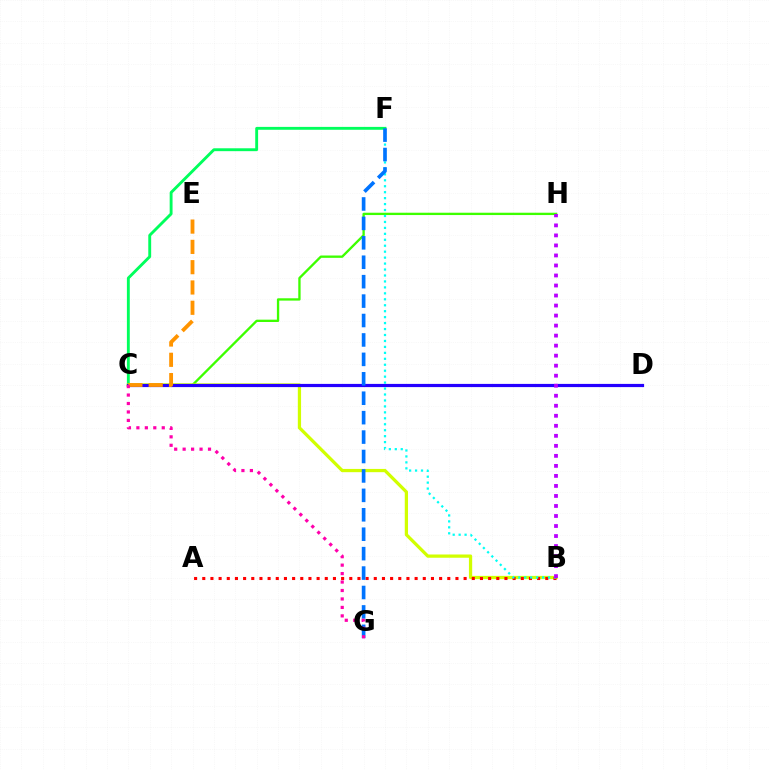{('C', 'F'): [{'color': '#00ff5c', 'line_style': 'solid', 'thickness': 2.07}], ('C', 'H'): [{'color': '#3dff00', 'line_style': 'solid', 'thickness': 1.68}], ('B', 'C'): [{'color': '#d1ff00', 'line_style': 'solid', 'thickness': 2.34}], ('C', 'D'): [{'color': '#2500ff', 'line_style': 'solid', 'thickness': 2.3}], ('A', 'B'): [{'color': '#ff0000', 'line_style': 'dotted', 'thickness': 2.22}], ('B', 'F'): [{'color': '#00fff6', 'line_style': 'dotted', 'thickness': 1.62}], ('F', 'G'): [{'color': '#0074ff', 'line_style': 'dashed', 'thickness': 2.64}], ('B', 'H'): [{'color': '#b900ff', 'line_style': 'dotted', 'thickness': 2.72}], ('C', 'E'): [{'color': '#ff9400', 'line_style': 'dashed', 'thickness': 2.76}], ('C', 'G'): [{'color': '#ff00ac', 'line_style': 'dotted', 'thickness': 2.3}]}